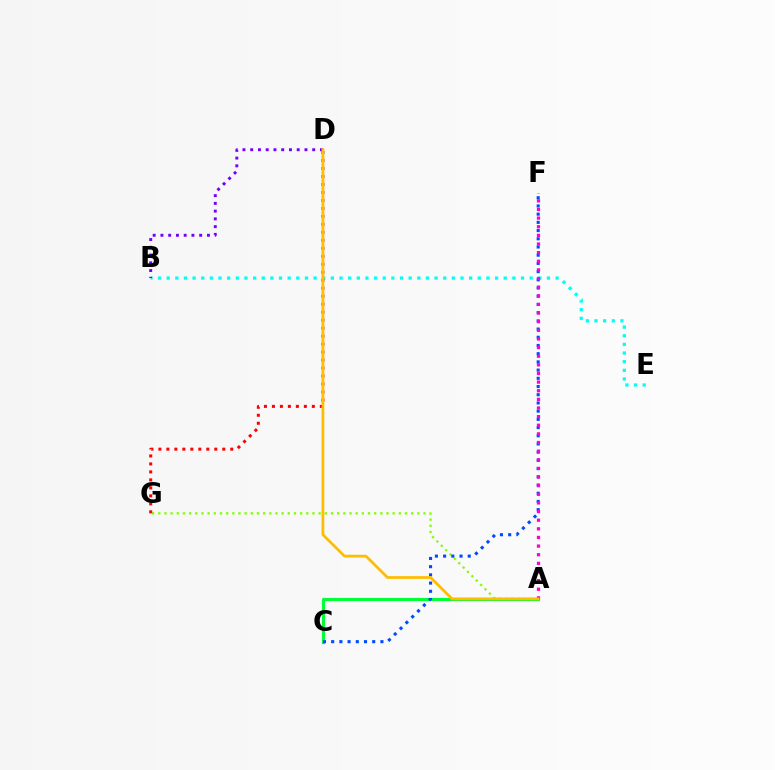{('A', 'G'): [{'color': '#84ff00', 'line_style': 'dotted', 'thickness': 1.68}], ('B', 'E'): [{'color': '#00fff6', 'line_style': 'dotted', 'thickness': 2.35}], ('B', 'D'): [{'color': '#7200ff', 'line_style': 'dotted', 'thickness': 2.11}], ('A', 'C'): [{'color': '#00ff39', 'line_style': 'solid', 'thickness': 2.25}], ('D', 'G'): [{'color': '#ff0000', 'line_style': 'dotted', 'thickness': 2.17}], ('C', 'F'): [{'color': '#004bff', 'line_style': 'dotted', 'thickness': 2.23}], ('A', 'F'): [{'color': '#ff00cf', 'line_style': 'dotted', 'thickness': 2.35}], ('A', 'D'): [{'color': '#ffbd00', 'line_style': 'solid', 'thickness': 1.98}]}